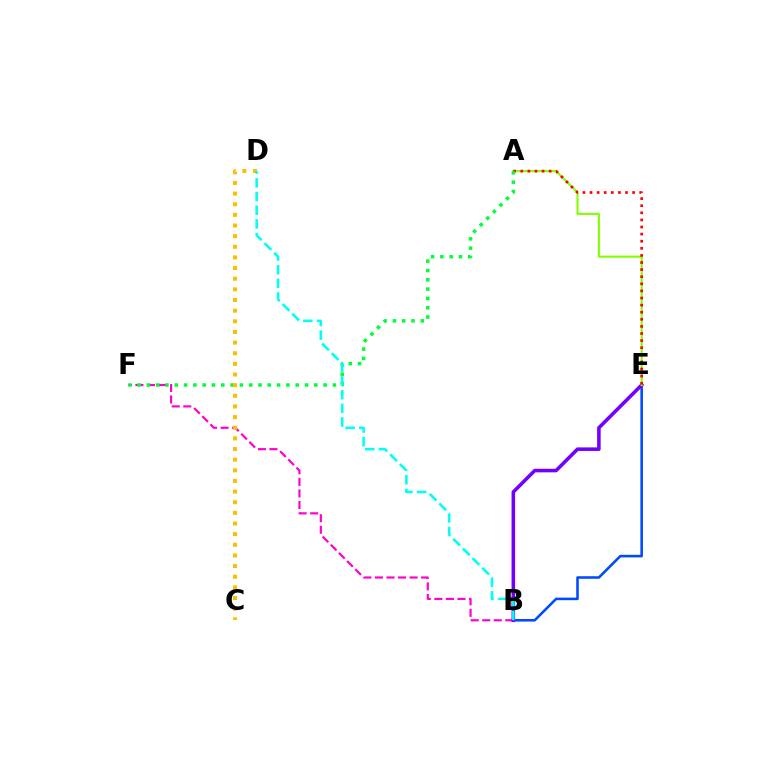{('B', 'F'): [{'color': '#ff00cf', 'line_style': 'dashed', 'thickness': 1.57}], ('B', 'E'): [{'color': '#004bff', 'line_style': 'solid', 'thickness': 1.85}, {'color': '#7200ff', 'line_style': 'solid', 'thickness': 2.56}], ('A', 'E'): [{'color': '#84ff00', 'line_style': 'solid', 'thickness': 1.53}, {'color': '#ff0000', 'line_style': 'dotted', 'thickness': 1.93}], ('A', 'F'): [{'color': '#00ff39', 'line_style': 'dotted', 'thickness': 2.53}], ('C', 'D'): [{'color': '#ffbd00', 'line_style': 'dotted', 'thickness': 2.89}], ('B', 'D'): [{'color': '#00fff6', 'line_style': 'dashed', 'thickness': 1.86}]}